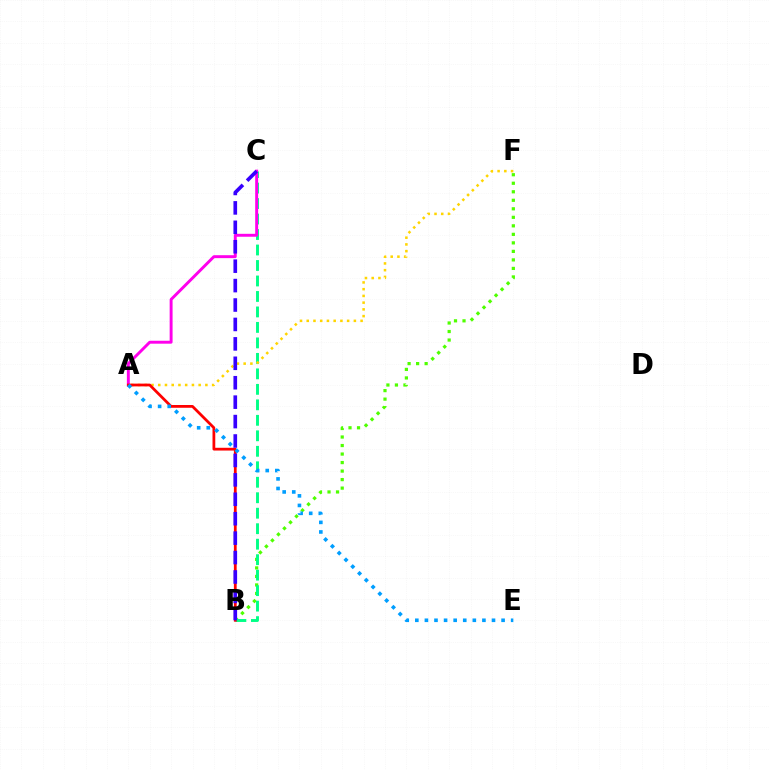{('B', 'F'): [{'color': '#4fff00', 'line_style': 'dotted', 'thickness': 2.31}], ('B', 'C'): [{'color': '#00ff86', 'line_style': 'dashed', 'thickness': 2.1}, {'color': '#3700ff', 'line_style': 'dashed', 'thickness': 2.64}], ('A', 'C'): [{'color': '#ff00ed', 'line_style': 'solid', 'thickness': 2.11}], ('A', 'F'): [{'color': '#ffd500', 'line_style': 'dotted', 'thickness': 1.83}], ('A', 'B'): [{'color': '#ff0000', 'line_style': 'solid', 'thickness': 1.99}], ('A', 'E'): [{'color': '#009eff', 'line_style': 'dotted', 'thickness': 2.6}]}